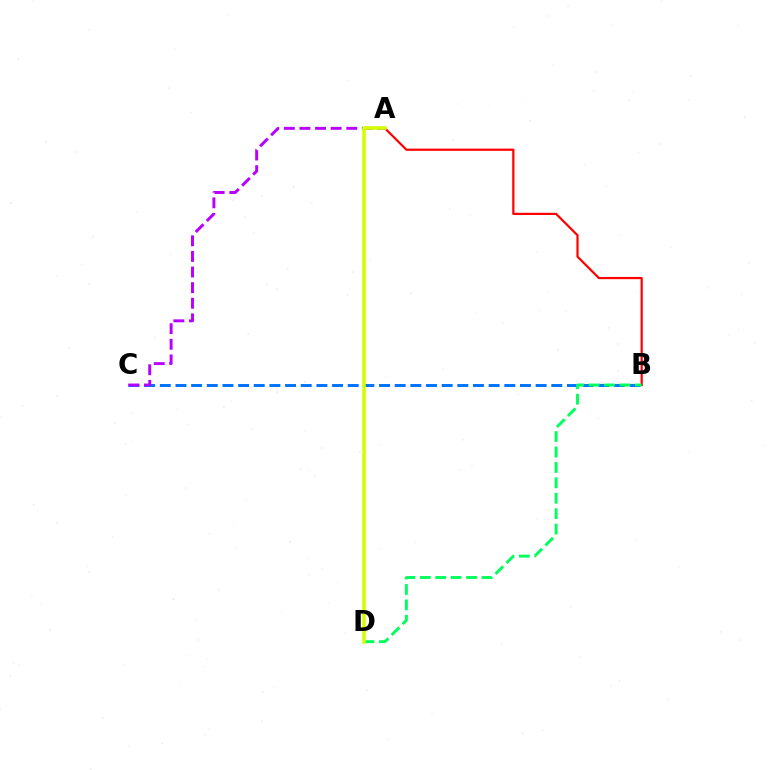{('B', 'C'): [{'color': '#0074ff', 'line_style': 'dashed', 'thickness': 2.13}], ('A', 'B'): [{'color': '#ff0000', 'line_style': 'solid', 'thickness': 1.59}], ('A', 'C'): [{'color': '#b900ff', 'line_style': 'dashed', 'thickness': 2.12}], ('B', 'D'): [{'color': '#00ff5c', 'line_style': 'dashed', 'thickness': 2.09}], ('A', 'D'): [{'color': '#d1ff00', 'line_style': 'solid', 'thickness': 2.56}]}